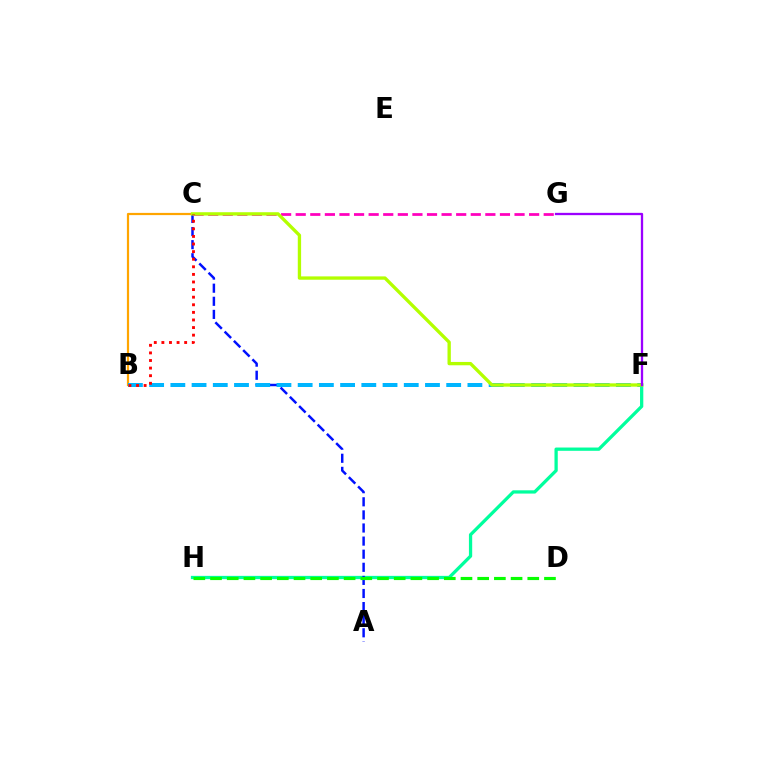{('F', 'H'): [{'color': '#00ff9d', 'line_style': 'solid', 'thickness': 2.35}], ('A', 'C'): [{'color': '#0010ff', 'line_style': 'dashed', 'thickness': 1.78}], ('B', 'C'): [{'color': '#ffa500', 'line_style': 'solid', 'thickness': 1.59}, {'color': '#ff0000', 'line_style': 'dotted', 'thickness': 2.06}], ('B', 'F'): [{'color': '#00b5ff', 'line_style': 'dashed', 'thickness': 2.88}], ('C', 'G'): [{'color': '#ff00bd', 'line_style': 'dashed', 'thickness': 1.98}], ('C', 'F'): [{'color': '#b3ff00', 'line_style': 'solid', 'thickness': 2.4}], ('D', 'H'): [{'color': '#08ff00', 'line_style': 'dashed', 'thickness': 2.27}], ('F', 'G'): [{'color': '#9b00ff', 'line_style': 'solid', 'thickness': 1.66}]}